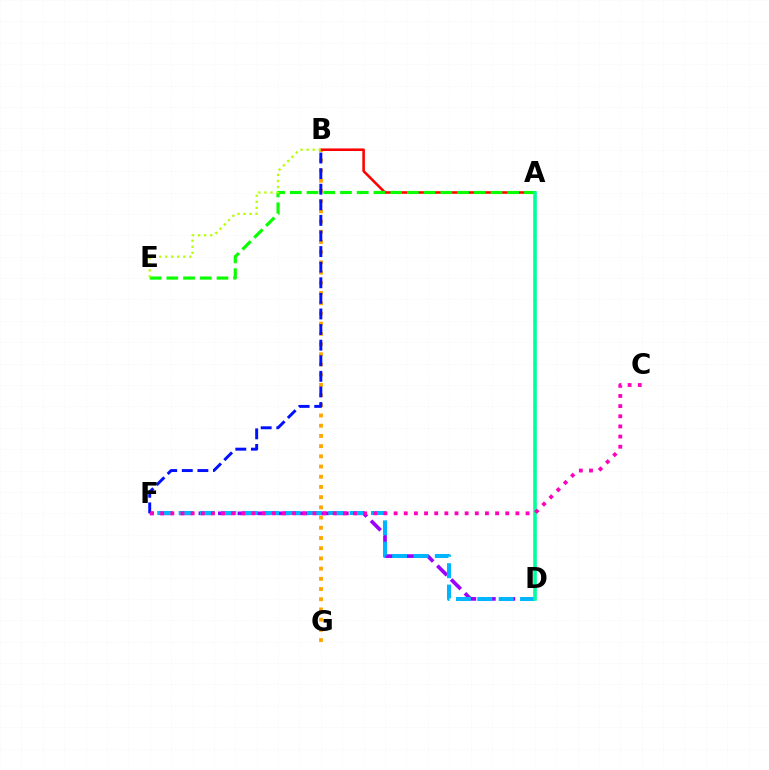{('D', 'F'): [{'color': '#9b00ff', 'line_style': 'dashed', 'thickness': 2.65}, {'color': '#00b5ff', 'line_style': 'dashed', 'thickness': 2.9}], ('B', 'G'): [{'color': '#ffa500', 'line_style': 'dotted', 'thickness': 2.77}], ('A', 'B'): [{'color': '#ff0000', 'line_style': 'solid', 'thickness': 1.85}], ('A', 'E'): [{'color': '#08ff00', 'line_style': 'dashed', 'thickness': 2.27}], ('A', 'D'): [{'color': '#00ff9d', 'line_style': 'solid', 'thickness': 2.59}], ('B', 'F'): [{'color': '#0010ff', 'line_style': 'dashed', 'thickness': 2.12}], ('B', 'E'): [{'color': '#b3ff00', 'line_style': 'dotted', 'thickness': 1.64}], ('C', 'F'): [{'color': '#ff00bd', 'line_style': 'dotted', 'thickness': 2.76}]}